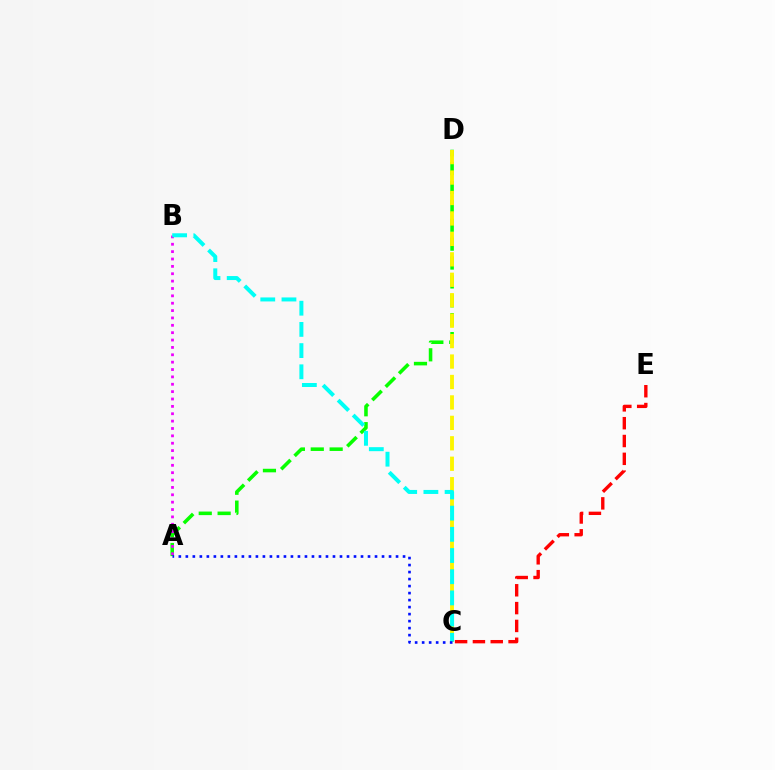{('A', 'D'): [{'color': '#08ff00', 'line_style': 'dashed', 'thickness': 2.56}], ('C', 'E'): [{'color': '#ff0000', 'line_style': 'dashed', 'thickness': 2.42}], ('C', 'D'): [{'color': '#fcf500', 'line_style': 'dashed', 'thickness': 2.78}], ('A', 'B'): [{'color': '#ee00ff', 'line_style': 'dotted', 'thickness': 2.0}], ('B', 'C'): [{'color': '#00fff6', 'line_style': 'dashed', 'thickness': 2.88}], ('A', 'C'): [{'color': '#0010ff', 'line_style': 'dotted', 'thickness': 1.9}]}